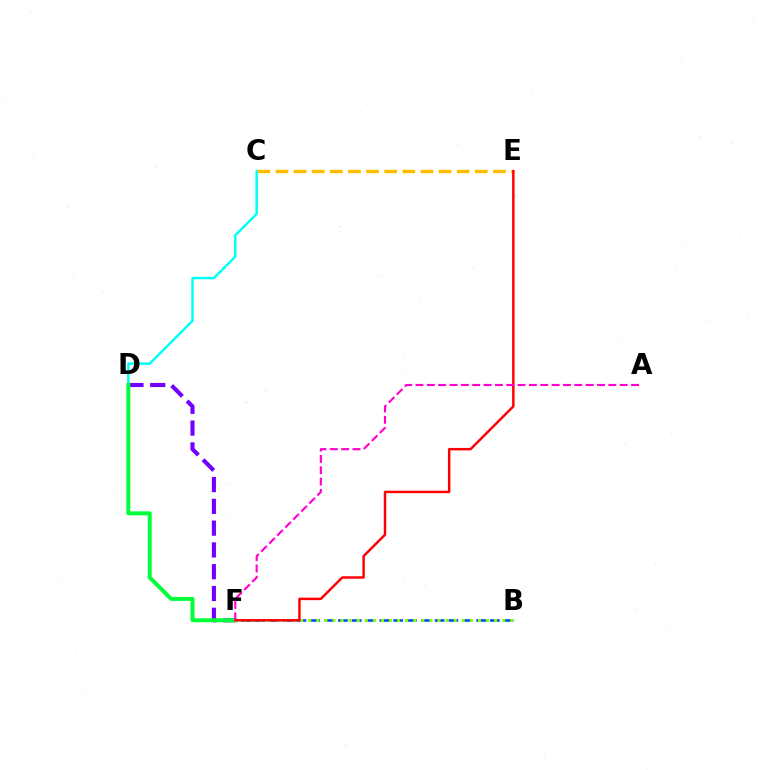{('C', 'E'): [{'color': '#ffbd00', 'line_style': 'dashed', 'thickness': 2.46}], ('B', 'F'): [{'color': '#004bff', 'line_style': 'dashed', 'thickness': 1.88}, {'color': '#84ff00', 'line_style': 'dotted', 'thickness': 2.2}], ('D', 'F'): [{'color': '#7200ff', 'line_style': 'dashed', 'thickness': 2.96}, {'color': '#00ff39', 'line_style': 'solid', 'thickness': 2.86}], ('C', 'D'): [{'color': '#00fff6', 'line_style': 'solid', 'thickness': 1.77}], ('E', 'F'): [{'color': '#ff0000', 'line_style': 'solid', 'thickness': 1.77}], ('A', 'F'): [{'color': '#ff00cf', 'line_style': 'dashed', 'thickness': 1.54}]}